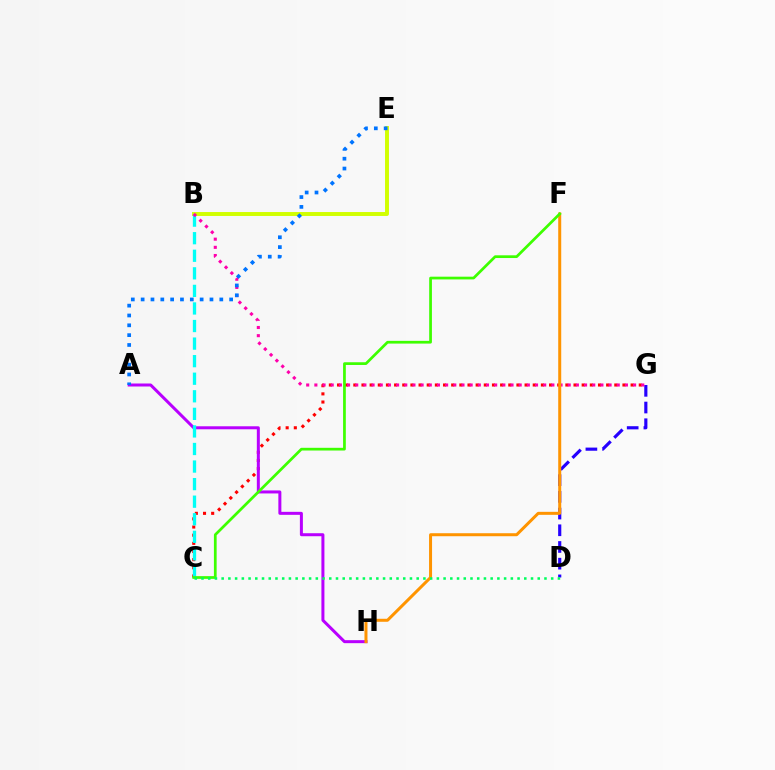{('D', 'G'): [{'color': '#2500ff', 'line_style': 'dashed', 'thickness': 2.27}], ('B', 'E'): [{'color': '#d1ff00', 'line_style': 'solid', 'thickness': 2.83}], ('C', 'G'): [{'color': '#ff0000', 'line_style': 'dotted', 'thickness': 2.22}], ('A', 'H'): [{'color': '#b900ff', 'line_style': 'solid', 'thickness': 2.16}], ('B', 'C'): [{'color': '#00fff6', 'line_style': 'dashed', 'thickness': 2.39}], ('B', 'G'): [{'color': '#ff00ac', 'line_style': 'dotted', 'thickness': 2.22}], ('F', 'H'): [{'color': '#ff9400', 'line_style': 'solid', 'thickness': 2.16}], ('C', 'F'): [{'color': '#3dff00', 'line_style': 'solid', 'thickness': 1.96}], ('A', 'E'): [{'color': '#0074ff', 'line_style': 'dotted', 'thickness': 2.67}], ('C', 'D'): [{'color': '#00ff5c', 'line_style': 'dotted', 'thickness': 1.83}]}